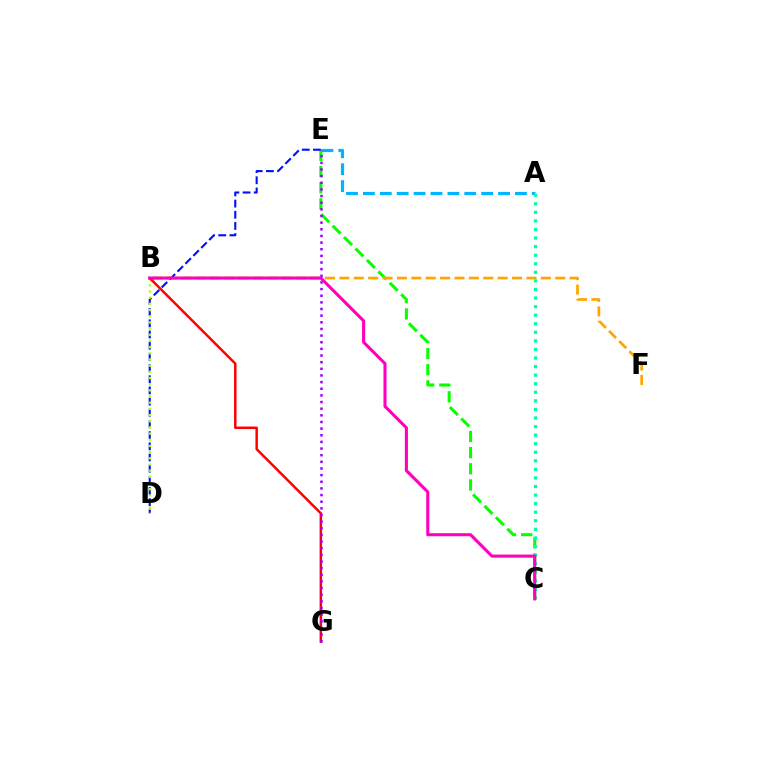{('C', 'E'): [{'color': '#08ff00', 'line_style': 'dashed', 'thickness': 2.2}], ('B', 'F'): [{'color': '#ffa500', 'line_style': 'dashed', 'thickness': 1.95}], ('D', 'E'): [{'color': '#0010ff', 'line_style': 'dashed', 'thickness': 1.52}], ('A', 'E'): [{'color': '#00b5ff', 'line_style': 'dashed', 'thickness': 2.3}], ('B', 'D'): [{'color': '#b3ff00', 'line_style': 'dotted', 'thickness': 1.68}], ('B', 'G'): [{'color': '#ff0000', 'line_style': 'solid', 'thickness': 1.78}], ('E', 'G'): [{'color': '#9b00ff', 'line_style': 'dotted', 'thickness': 1.81}], ('A', 'C'): [{'color': '#00ff9d', 'line_style': 'dotted', 'thickness': 2.33}], ('B', 'C'): [{'color': '#ff00bd', 'line_style': 'solid', 'thickness': 2.22}]}